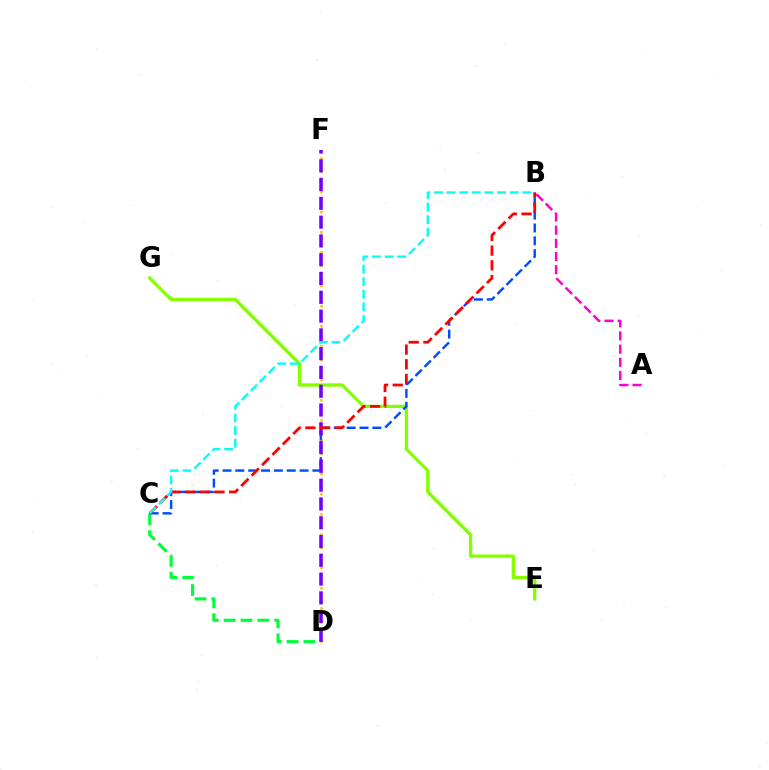{('A', 'B'): [{'color': '#ff00cf', 'line_style': 'dashed', 'thickness': 1.79}], ('E', 'G'): [{'color': '#84ff00', 'line_style': 'solid', 'thickness': 2.37}], ('C', 'D'): [{'color': '#00ff39', 'line_style': 'dashed', 'thickness': 2.29}], ('D', 'F'): [{'color': '#ffbd00', 'line_style': 'dotted', 'thickness': 1.82}, {'color': '#7200ff', 'line_style': 'dashed', 'thickness': 2.55}], ('B', 'C'): [{'color': '#004bff', 'line_style': 'dashed', 'thickness': 1.74}, {'color': '#ff0000', 'line_style': 'dashed', 'thickness': 2.0}, {'color': '#00fff6', 'line_style': 'dashed', 'thickness': 1.71}]}